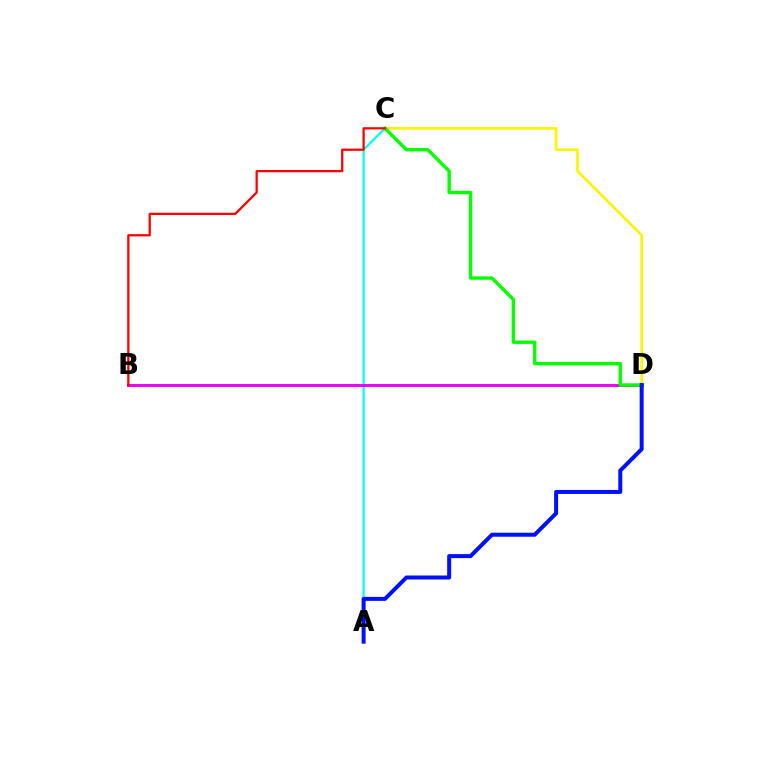{('A', 'C'): [{'color': '#00fff6', 'line_style': 'solid', 'thickness': 1.62}], ('C', 'D'): [{'color': '#fcf500', 'line_style': 'solid', 'thickness': 1.93}, {'color': '#08ff00', 'line_style': 'solid', 'thickness': 2.45}], ('B', 'D'): [{'color': '#ee00ff', 'line_style': 'solid', 'thickness': 2.12}], ('B', 'C'): [{'color': '#ff0000', 'line_style': 'solid', 'thickness': 1.63}], ('A', 'D'): [{'color': '#0010ff', 'line_style': 'solid', 'thickness': 2.88}]}